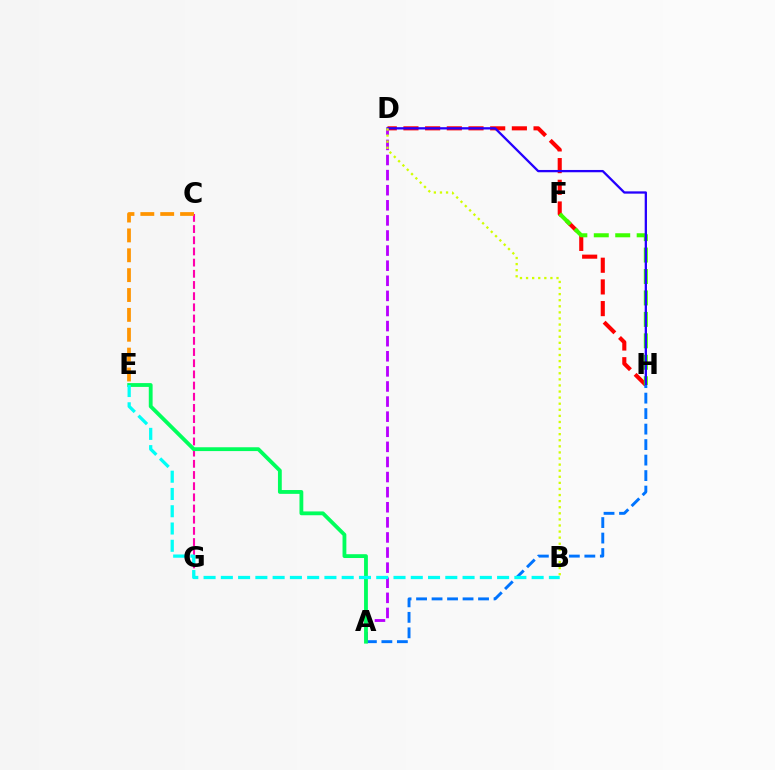{('C', 'G'): [{'color': '#ff00ac', 'line_style': 'dashed', 'thickness': 1.52}], ('D', 'H'): [{'color': '#ff0000', 'line_style': 'dashed', 'thickness': 2.95}, {'color': '#2500ff', 'line_style': 'solid', 'thickness': 1.65}], ('F', 'H'): [{'color': '#3dff00', 'line_style': 'dashed', 'thickness': 2.91}], ('A', 'D'): [{'color': '#b900ff', 'line_style': 'dashed', 'thickness': 2.05}], ('C', 'E'): [{'color': '#ff9400', 'line_style': 'dashed', 'thickness': 2.7}], ('A', 'H'): [{'color': '#0074ff', 'line_style': 'dashed', 'thickness': 2.1}], ('A', 'E'): [{'color': '#00ff5c', 'line_style': 'solid', 'thickness': 2.75}], ('B', 'E'): [{'color': '#00fff6', 'line_style': 'dashed', 'thickness': 2.35}], ('B', 'D'): [{'color': '#d1ff00', 'line_style': 'dotted', 'thickness': 1.65}]}